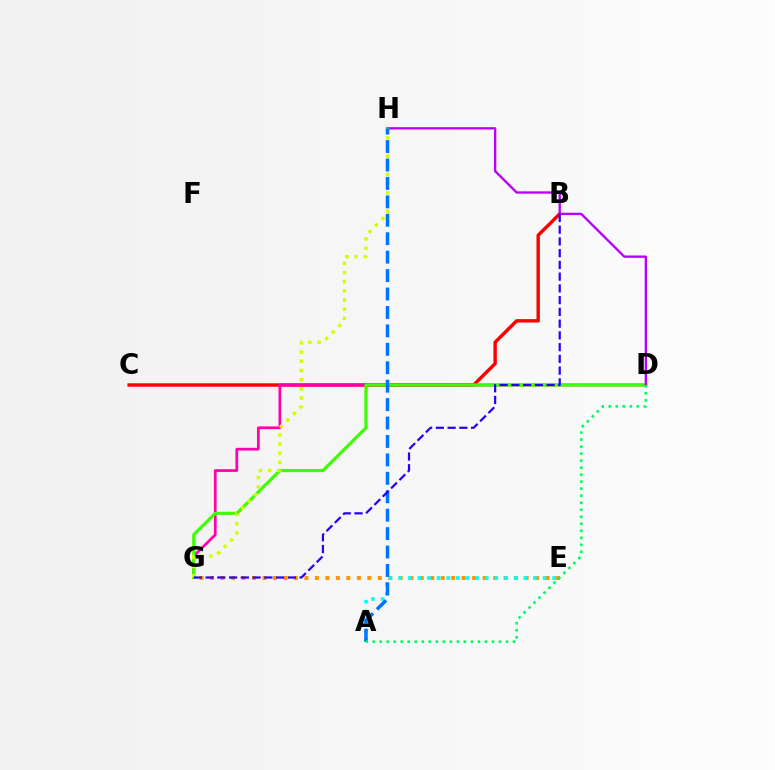{('B', 'C'): [{'color': '#ff0000', 'line_style': 'solid', 'thickness': 2.46}], ('D', 'G'): [{'color': '#ff00ac', 'line_style': 'solid', 'thickness': 1.96}, {'color': '#3dff00', 'line_style': 'solid', 'thickness': 2.29}], ('E', 'G'): [{'color': '#ff9400', 'line_style': 'dotted', 'thickness': 2.85}], ('D', 'H'): [{'color': '#b900ff', 'line_style': 'solid', 'thickness': 1.69}], ('A', 'E'): [{'color': '#00fff6', 'line_style': 'dotted', 'thickness': 2.62}], ('G', 'H'): [{'color': '#d1ff00', 'line_style': 'dotted', 'thickness': 2.49}], ('A', 'H'): [{'color': '#0074ff', 'line_style': 'dashed', 'thickness': 2.5}], ('B', 'G'): [{'color': '#2500ff', 'line_style': 'dashed', 'thickness': 1.6}], ('A', 'D'): [{'color': '#00ff5c', 'line_style': 'dotted', 'thickness': 1.91}]}